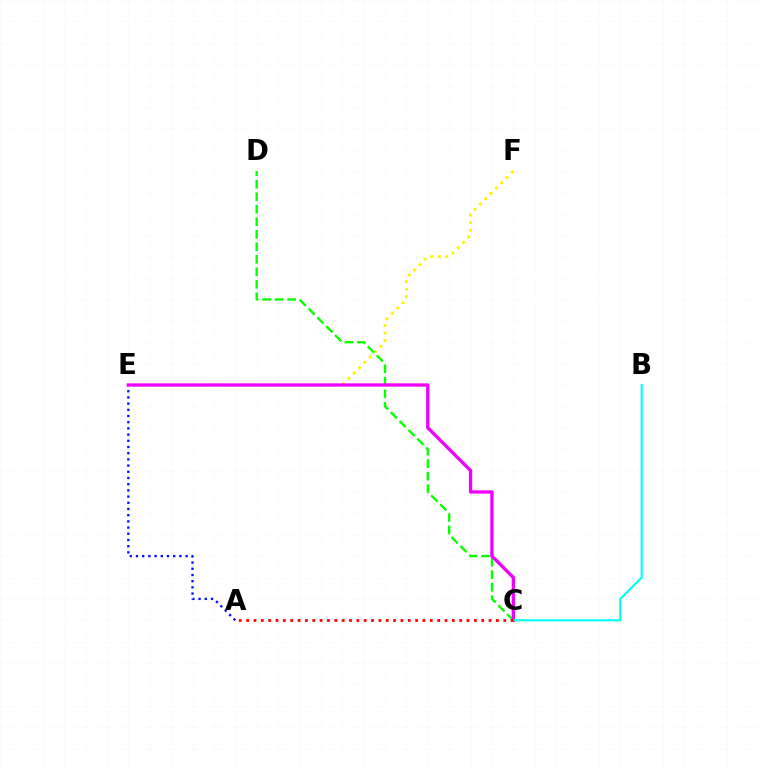{('E', 'F'): [{'color': '#fcf500', 'line_style': 'dotted', 'thickness': 2.05}], ('C', 'D'): [{'color': '#08ff00', 'line_style': 'dashed', 'thickness': 1.7}], ('A', 'E'): [{'color': '#0010ff', 'line_style': 'dotted', 'thickness': 1.68}], ('C', 'E'): [{'color': '#ee00ff', 'line_style': 'solid', 'thickness': 2.39}], ('B', 'C'): [{'color': '#00fff6', 'line_style': 'solid', 'thickness': 1.55}], ('A', 'C'): [{'color': '#ff0000', 'line_style': 'dotted', 'thickness': 2.0}]}